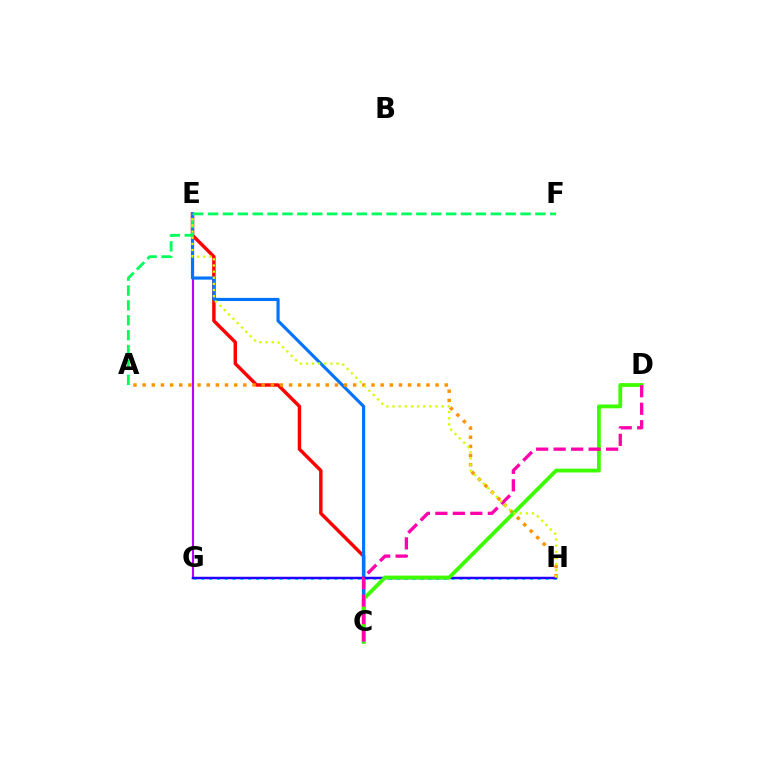{('G', 'H'): [{'color': '#00fff6', 'line_style': 'dotted', 'thickness': 2.13}, {'color': '#2500ff', 'line_style': 'solid', 'thickness': 1.79}], ('E', 'G'): [{'color': '#b900ff', 'line_style': 'solid', 'thickness': 1.53}], ('C', 'E'): [{'color': '#ff0000', 'line_style': 'solid', 'thickness': 2.47}, {'color': '#0074ff', 'line_style': 'solid', 'thickness': 2.27}], ('A', 'F'): [{'color': '#00ff5c', 'line_style': 'dashed', 'thickness': 2.02}], ('A', 'H'): [{'color': '#ff9400', 'line_style': 'dotted', 'thickness': 2.49}], ('C', 'D'): [{'color': '#3dff00', 'line_style': 'solid', 'thickness': 2.74}, {'color': '#ff00ac', 'line_style': 'dashed', 'thickness': 2.38}], ('E', 'H'): [{'color': '#d1ff00', 'line_style': 'dotted', 'thickness': 1.67}]}